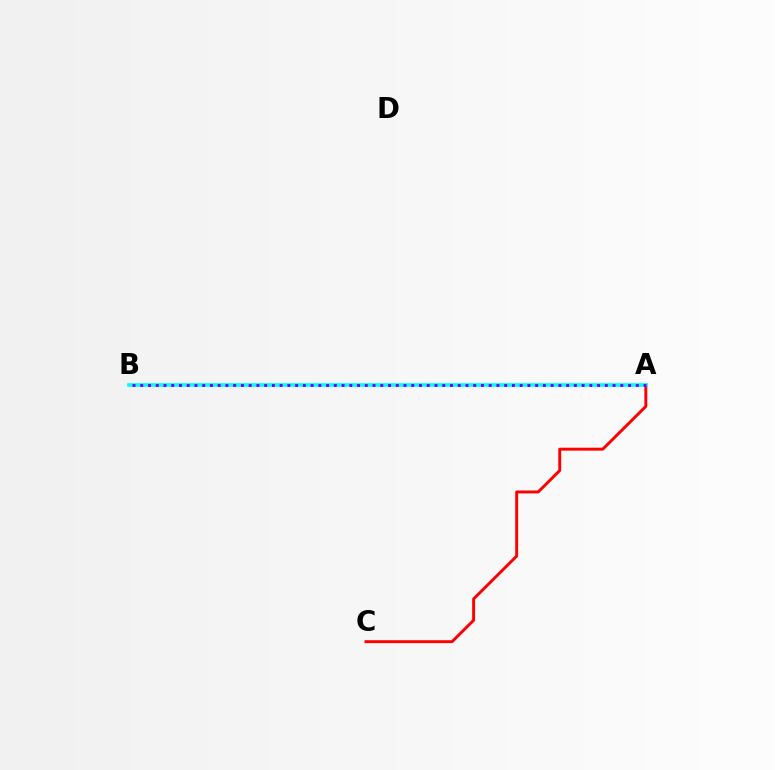{('A', 'C'): [{'color': '#ff0000', 'line_style': 'solid', 'thickness': 2.11}], ('A', 'B'): [{'color': '#84ff00', 'line_style': 'dotted', 'thickness': 1.7}, {'color': '#00fff6', 'line_style': 'solid', 'thickness': 2.62}, {'color': '#7200ff', 'line_style': 'dotted', 'thickness': 2.1}]}